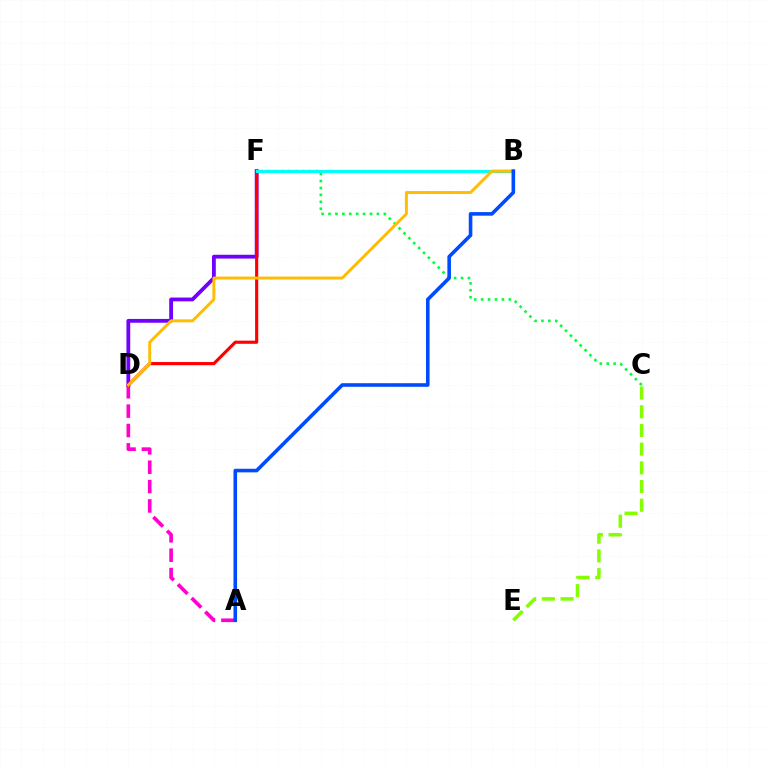{('A', 'D'): [{'color': '#ff00cf', 'line_style': 'dashed', 'thickness': 2.63}], ('D', 'F'): [{'color': '#7200ff', 'line_style': 'solid', 'thickness': 2.73}, {'color': '#ff0000', 'line_style': 'solid', 'thickness': 2.27}], ('C', 'F'): [{'color': '#00ff39', 'line_style': 'dotted', 'thickness': 1.88}], ('C', 'E'): [{'color': '#84ff00', 'line_style': 'dashed', 'thickness': 2.54}], ('B', 'F'): [{'color': '#00fff6', 'line_style': 'solid', 'thickness': 2.29}], ('B', 'D'): [{'color': '#ffbd00', 'line_style': 'solid', 'thickness': 2.11}], ('A', 'B'): [{'color': '#004bff', 'line_style': 'solid', 'thickness': 2.59}]}